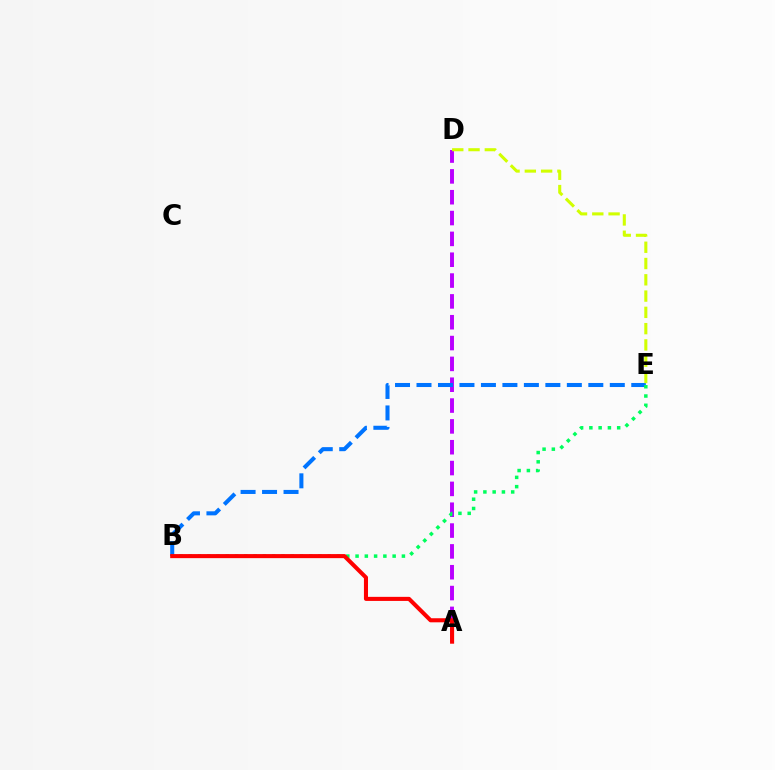{('A', 'D'): [{'color': '#b900ff', 'line_style': 'dashed', 'thickness': 2.83}], ('B', 'E'): [{'color': '#0074ff', 'line_style': 'dashed', 'thickness': 2.92}, {'color': '#00ff5c', 'line_style': 'dotted', 'thickness': 2.52}], ('D', 'E'): [{'color': '#d1ff00', 'line_style': 'dashed', 'thickness': 2.21}], ('A', 'B'): [{'color': '#ff0000', 'line_style': 'solid', 'thickness': 2.93}]}